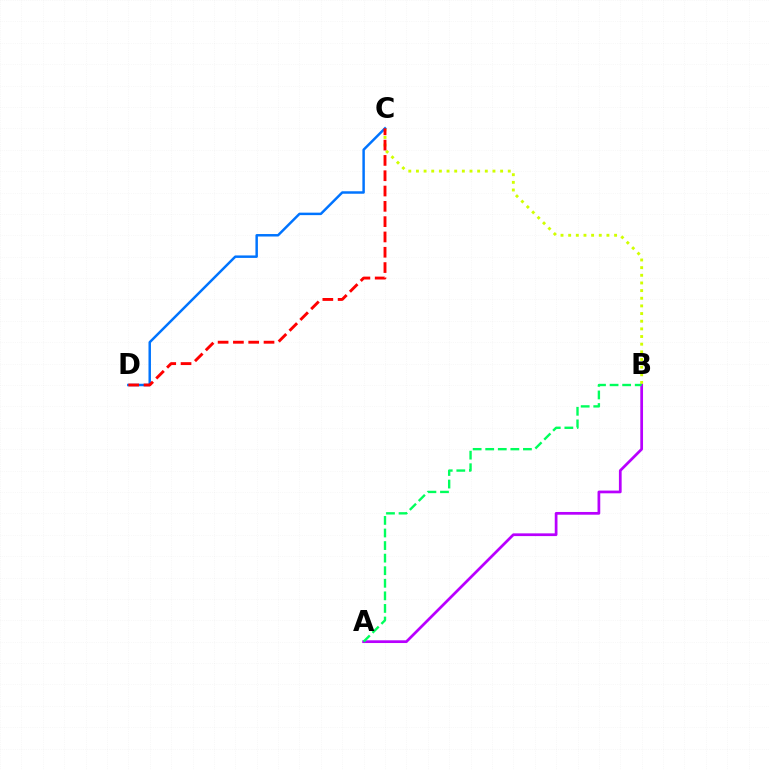{('A', 'B'): [{'color': '#b900ff', 'line_style': 'solid', 'thickness': 1.97}, {'color': '#00ff5c', 'line_style': 'dashed', 'thickness': 1.71}], ('B', 'C'): [{'color': '#d1ff00', 'line_style': 'dotted', 'thickness': 2.08}], ('C', 'D'): [{'color': '#0074ff', 'line_style': 'solid', 'thickness': 1.78}, {'color': '#ff0000', 'line_style': 'dashed', 'thickness': 2.08}]}